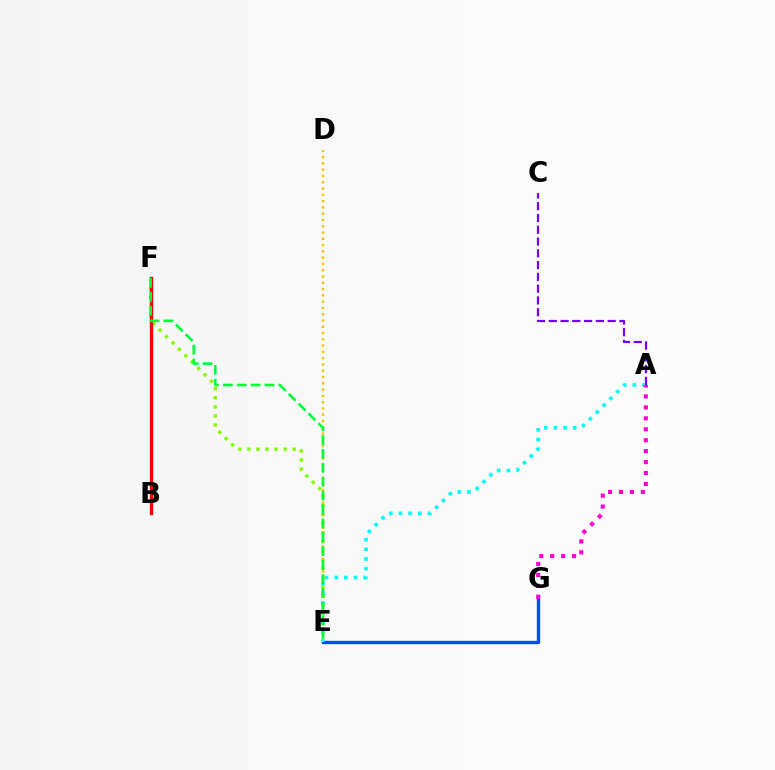{('E', 'F'): [{'color': '#84ff00', 'line_style': 'dotted', 'thickness': 2.46}, {'color': '#00ff39', 'line_style': 'dashed', 'thickness': 1.89}], ('E', 'G'): [{'color': '#004bff', 'line_style': 'solid', 'thickness': 2.42}], ('B', 'F'): [{'color': '#ff0000', 'line_style': 'solid', 'thickness': 2.42}], ('D', 'E'): [{'color': '#ffbd00', 'line_style': 'dotted', 'thickness': 1.71}], ('A', 'E'): [{'color': '#00fff6', 'line_style': 'dotted', 'thickness': 2.62}], ('A', 'C'): [{'color': '#7200ff', 'line_style': 'dashed', 'thickness': 1.6}], ('A', 'G'): [{'color': '#ff00cf', 'line_style': 'dotted', 'thickness': 2.97}]}